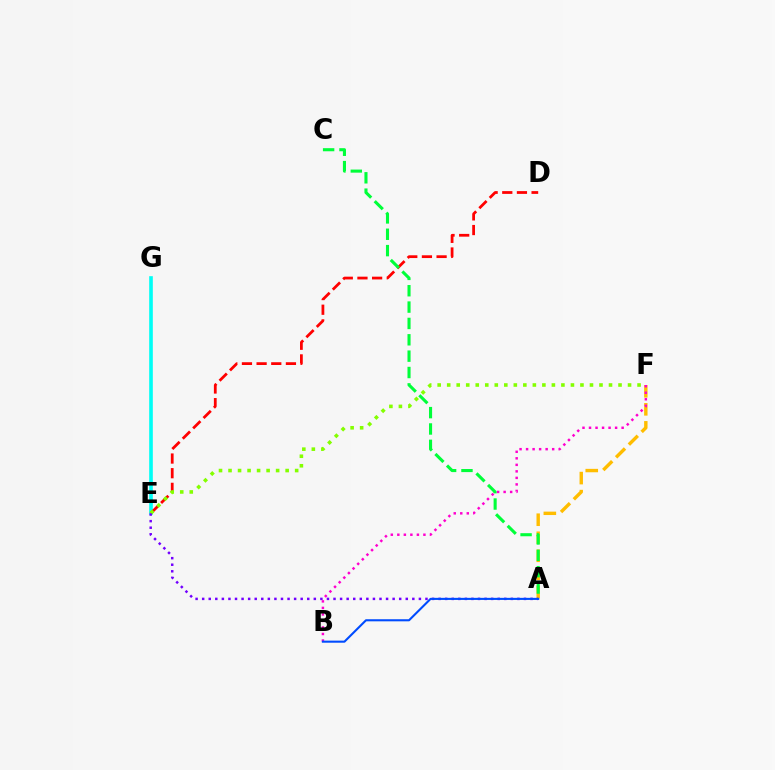{('A', 'F'): [{'color': '#ffbd00', 'line_style': 'dashed', 'thickness': 2.45}], ('E', 'G'): [{'color': '#00fff6', 'line_style': 'solid', 'thickness': 2.62}], ('D', 'E'): [{'color': '#ff0000', 'line_style': 'dashed', 'thickness': 1.99}], ('E', 'F'): [{'color': '#84ff00', 'line_style': 'dotted', 'thickness': 2.59}], ('A', 'C'): [{'color': '#00ff39', 'line_style': 'dashed', 'thickness': 2.22}], ('A', 'E'): [{'color': '#7200ff', 'line_style': 'dotted', 'thickness': 1.78}], ('B', 'F'): [{'color': '#ff00cf', 'line_style': 'dotted', 'thickness': 1.77}], ('A', 'B'): [{'color': '#004bff', 'line_style': 'solid', 'thickness': 1.51}]}